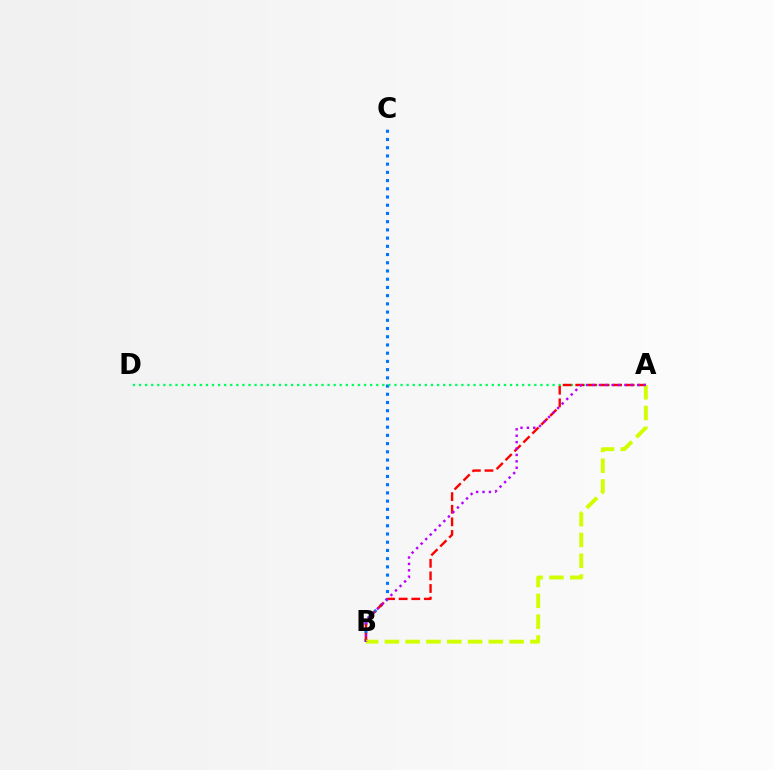{('B', 'C'): [{'color': '#0074ff', 'line_style': 'dotted', 'thickness': 2.23}], ('A', 'D'): [{'color': '#00ff5c', 'line_style': 'dotted', 'thickness': 1.65}], ('A', 'B'): [{'color': '#ff0000', 'line_style': 'dashed', 'thickness': 1.71}, {'color': '#d1ff00', 'line_style': 'dashed', 'thickness': 2.82}, {'color': '#b900ff', 'line_style': 'dotted', 'thickness': 1.74}]}